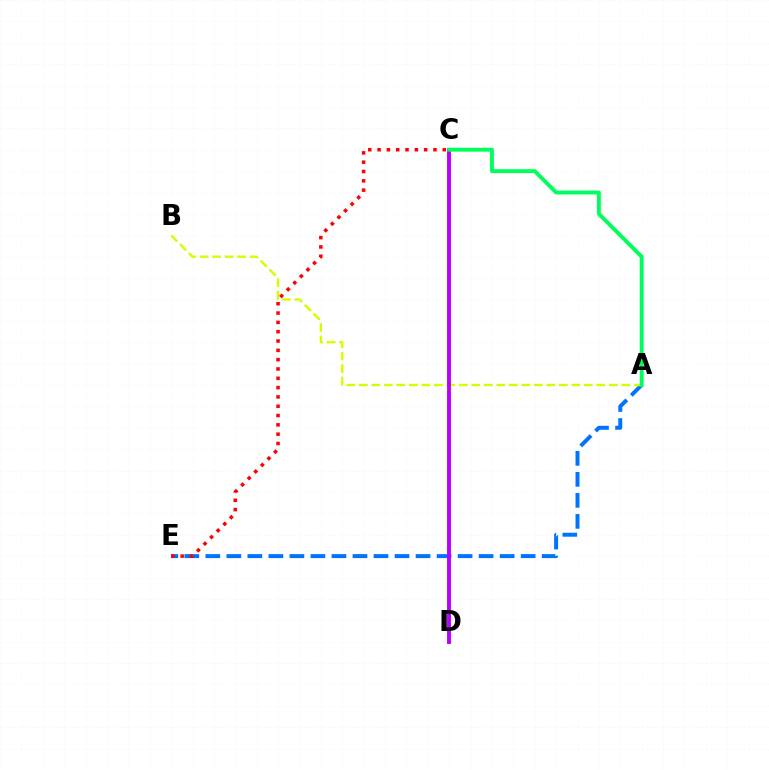{('A', 'E'): [{'color': '#0074ff', 'line_style': 'dashed', 'thickness': 2.86}], ('A', 'B'): [{'color': '#d1ff00', 'line_style': 'dashed', 'thickness': 1.7}], ('C', 'D'): [{'color': '#b900ff', 'line_style': 'solid', 'thickness': 2.81}], ('C', 'E'): [{'color': '#ff0000', 'line_style': 'dotted', 'thickness': 2.53}], ('A', 'C'): [{'color': '#00ff5c', 'line_style': 'solid', 'thickness': 2.8}]}